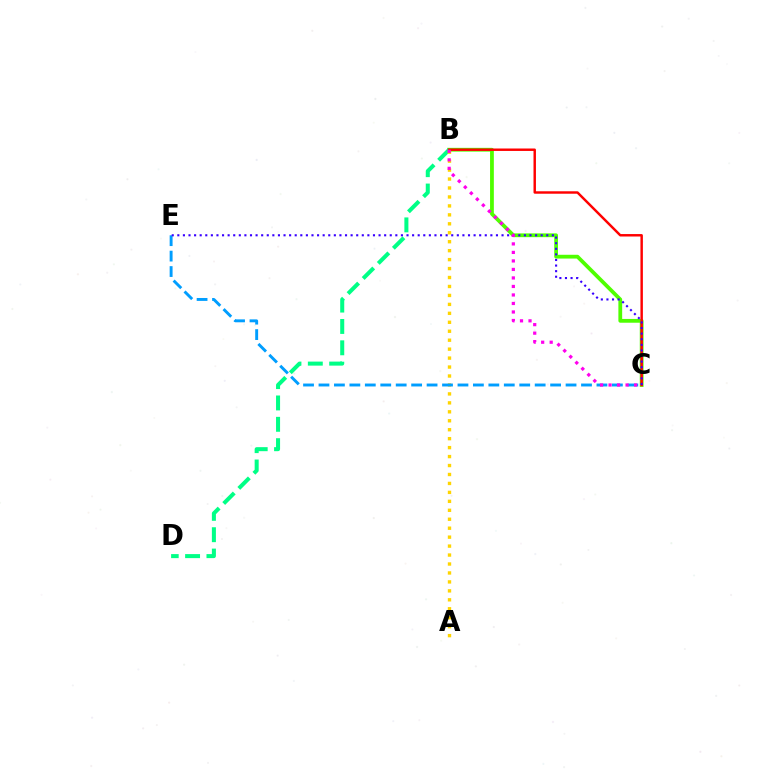{('B', 'C'): [{'color': '#4fff00', 'line_style': 'solid', 'thickness': 2.72}, {'color': '#ff0000', 'line_style': 'solid', 'thickness': 1.76}, {'color': '#ff00ed', 'line_style': 'dotted', 'thickness': 2.31}], ('B', 'D'): [{'color': '#00ff86', 'line_style': 'dashed', 'thickness': 2.9}], ('A', 'B'): [{'color': '#ffd500', 'line_style': 'dotted', 'thickness': 2.43}], ('C', 'E'): [{'color': '#009eff', 'line_style': 'dashed', 'thickness': 2.1}, {'color': '#3700ff', 'line_style': 'dotted', 'thickness': 1.52}]}